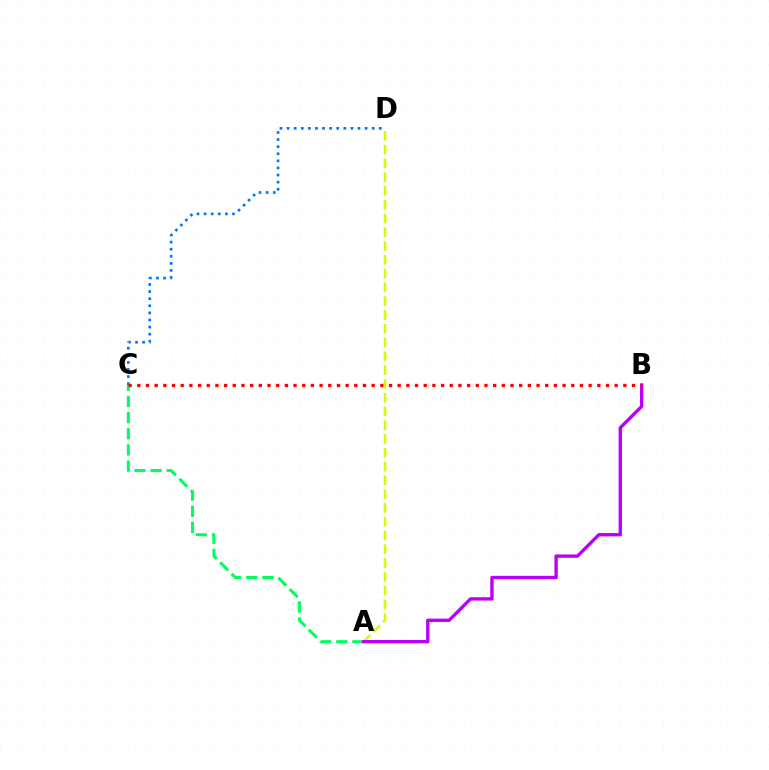{('A', 'C'): [{'color': '#00ff5c', 'line_style': 'dashed', 'thickness': 2.19}], ('A', 'D'): [{'color': '#d1ff00', 'line_style': 'dashed', 'thickness': 1.87}], ('C', 'D'): [{'color': '#0074ff', 'line_style': 'dotted', 'thickness': 1.93}], ('A', 'B'): [{'color': '#b900ff', 'line_style': 'solid', 'thickness': 2.42}], ('B', 'C'): [{'color': '#ff0000', 'line_style': 'dotted', 'thickness': 2.36}]}